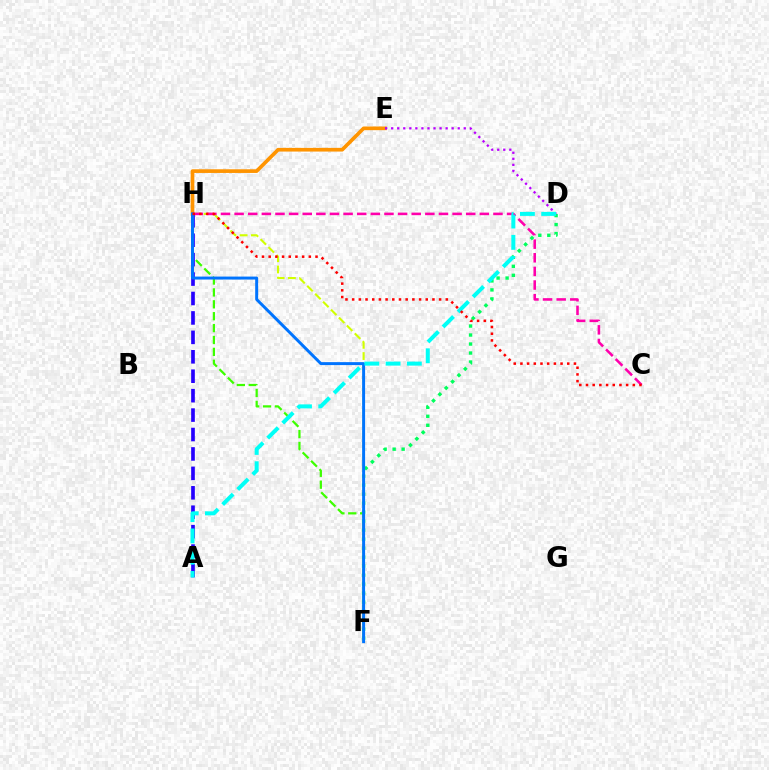{('D', 'F'): [{'color': '#00ff5c', 'line_style': 'dotted', 'thickness': 2.44}], ('F', 'H'): [{'color': '#d1ff00', 'line_style': 'dashed', 'thickness': 1.52}, {'color': '#3dff00', 'line_style': 'dashed', 'thickness': 1.62}, {'color': '#0074ff', 'line_style': 'solid', 'thickness': 2.13}], ('E', 'H'): [{'color': '#ff9400', 'line_style': 'solid', 'thickness': 2.65}], ('D', 'E'): [{'color': '#b900ff', 'line_style': 'dotted', 'thickness': 1.64}], ('A', 'H'): [{'color': '#2500ff', 'line_style': 'dashed', 'thickness': 2.64}], ('C', 'H'): [{'color': '#ff00ac', 'line_style': 'dashed', 'thickness': 1.85}, {'color': '#ff0000', 'line_style': 'dotted', 'thickness': 1.82}], ('A', 'D'): [{'color': '#00fff6', 'line_style': 'dashed', 'thickness': 2.89}]}